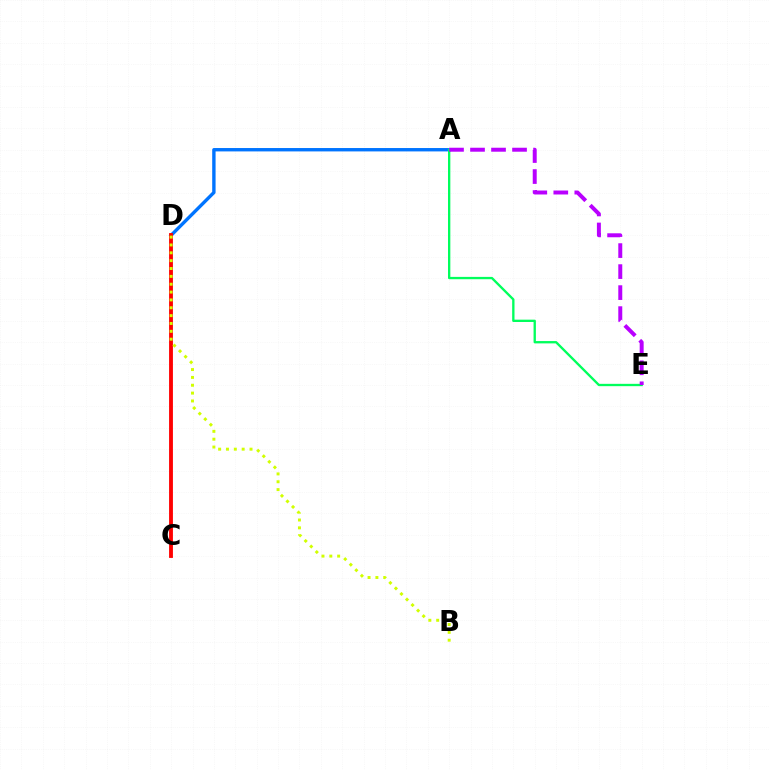{('A', 'D'): [{'color': '#0074ff', 'line_style': 'solid', 'thickness': 2.43}], ('A', 'E'): [{'color': '#00ff5c', 'line_style': 'solid', 'thickness': 1.68}, {'color': '#b900ff', 'line_style': 'dashed', 'thickness': 2.85}], ('C', 'D'): [{'color': '#ff0000', 'line_style': 'solid', 'thickness': 2.77}], ('B', 'D'): [{'color': '#d1ff00', 'line_style': 'dotted', 'thickness': 2.13}]}